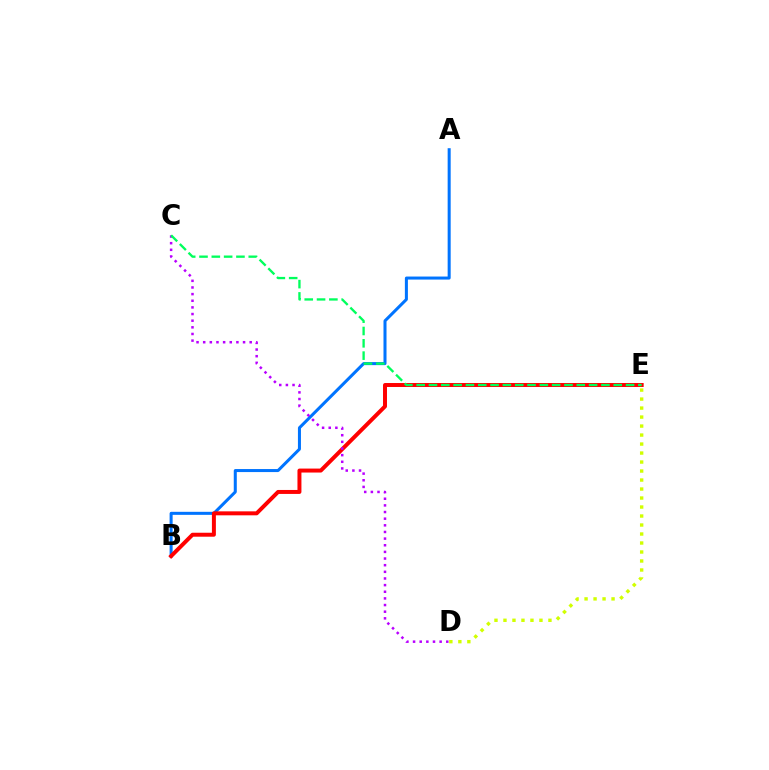{('A', 'B'): [{'color': '#0074ff', 'line_style': 'solid', 'thickness': 2.18}], ('B', 'E'): [{'color': '#ff0000', 'line_style': 'solid', 'thickness': 2.86}], ('C', 'D'): [{'color': '#b900ff', 'line_style': 'dotted', 'thickness': 1.81}], ('C', 'E'): [{'color': '#00ff5c', 'line_style': 'dashed', 'thickness': 1.67}], ('D', 'E'): [{'color': '#d1ff00', 'line_style': 'dotted', 'thickness': 2.44}]}